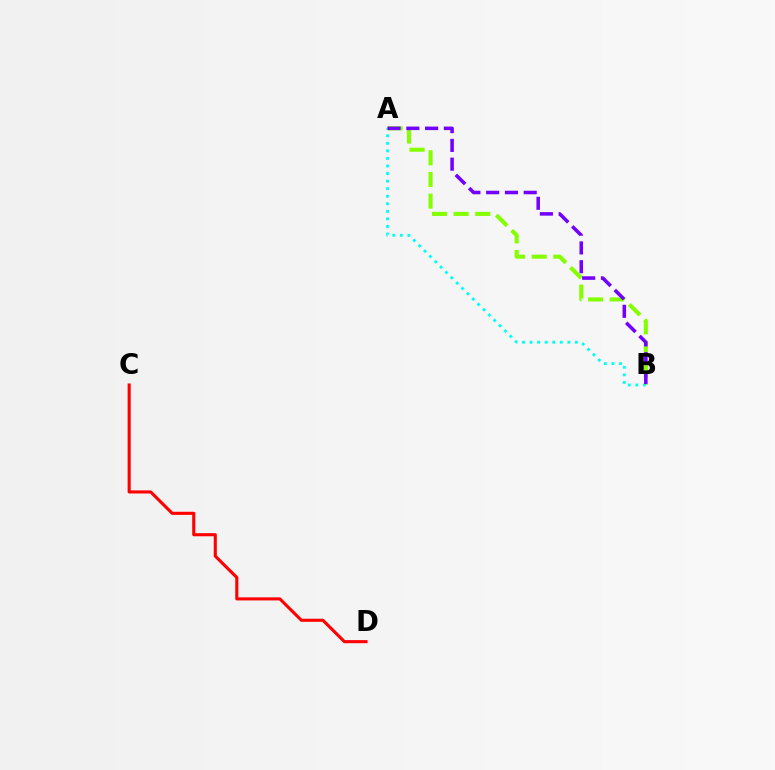{('C', 'D'): [{'color': '#ff0000', 'line_style': 'solid', 'thickness': 2.22}], ('A', 'B'): [{'color': '#84ff00', 'line_style': 'dashed', 'thickness': 2.94}, {'color': '#00fff6', 'line_style': 'dotted', 'thickness': 2.05}, {'color': '#7200ff', 'line_style': 'dashed', 'thickness': 2.55}]}